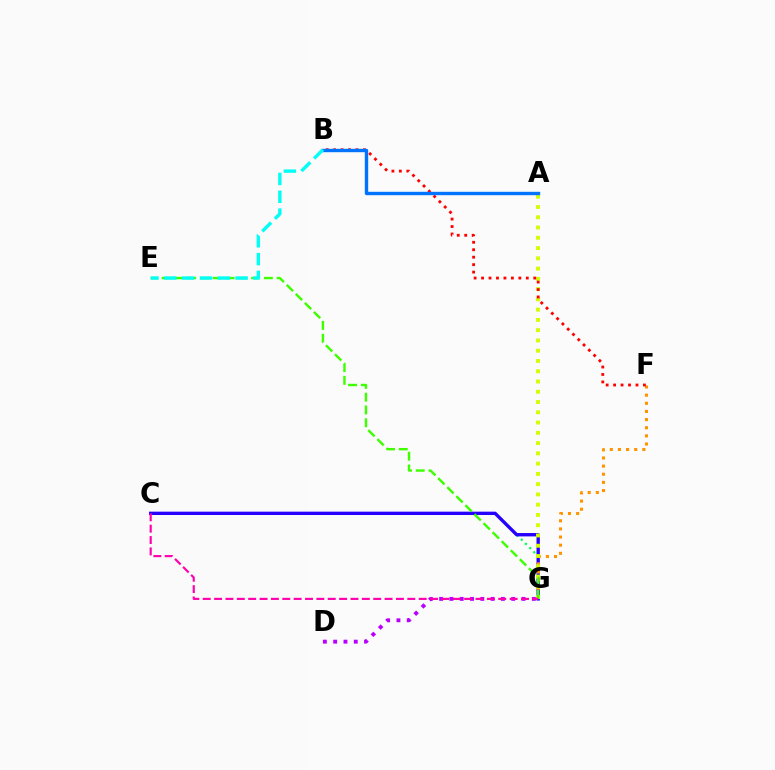{('C', 'G'): [{'color': '#00ff5c', 'line_style': 'dotted', 'thickness': 1.6}, {'color': '#2500ff', 'line_style': 'solid', 'thickness': 2.41}, {'color': '#ff00ac', 'line_style': 'dashed', 'thickness': 1.54}], ('F', 'G'): [{'color': '#ff9400', 'line_style': 'dotted', 'thickness': 2.21}], ('D', 'G'): [{'color': '#b900ff', 'line_style': 'dotted', 'thickness': 2.8}], ('A', 'G'): [{'color': '#d1ff00', 'line_style': 'dotted', 'thickness': 2.79}], ('B', 'F'): [{'color': '#ff0000', 'line_style': 'dotted', 'thickness': 2.03}], ('E', 'G'): [{'color': '#3dff00', 'line_style': 'dashed', 'thickness': 1.74}], ('A', 'B'): [{'color': '#0074ff', 'line_style': 'solid', 'thickness': 2.44}], ('B', 'E'): [{'color': '#00fff6', 'line_style': 'dashed', 'thickness': 2.42}]}